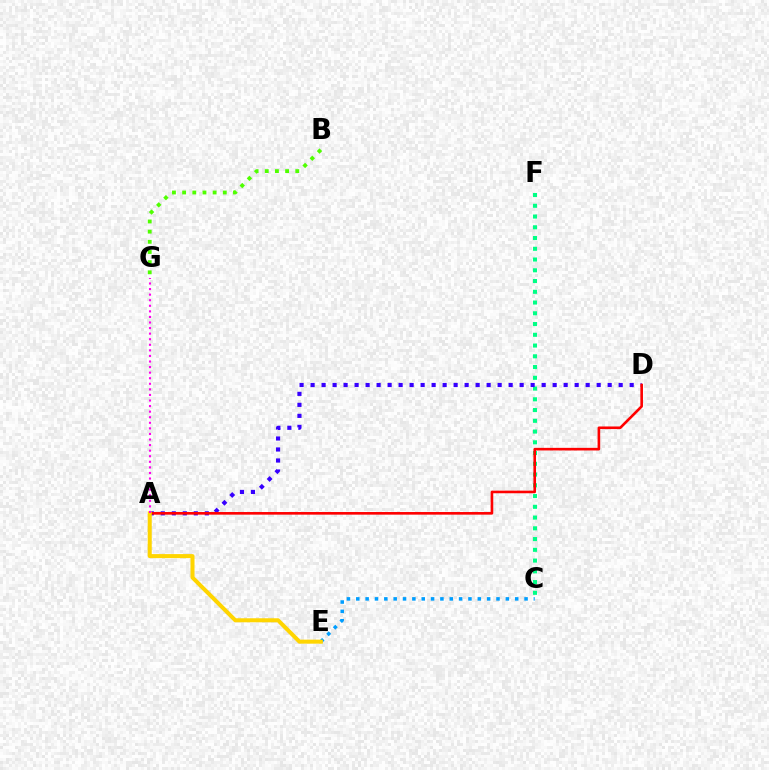{('C', 'E'): [{'color': '#009eff', 'line_style': 'dotted', 'thickness': 2.54}], ('B', 'G'): [{'color': '#4fff00', 'line_style': 'dotted', 'thickness': 2.76}], ('C', 'F'): [{'color': '#00ff86', 'line_style': 'dotted', 'thickness': 2.92}], ('A', 'D'): [{'color': '#3700ff', 'line_style': 'dotted', 'thickness': 2.99}, {'color': '#ff0000', 'line_style': 'solid', 'thickness': 1.89}], ('A', 'E'): [{'color': '#ffd500', 'line_style': 'solid', 'thickness': 2.9}], ('A', 'G'): [{'color': '#ff00ed', 'line_style': 'dotted', 'thickness': 1.51}]}